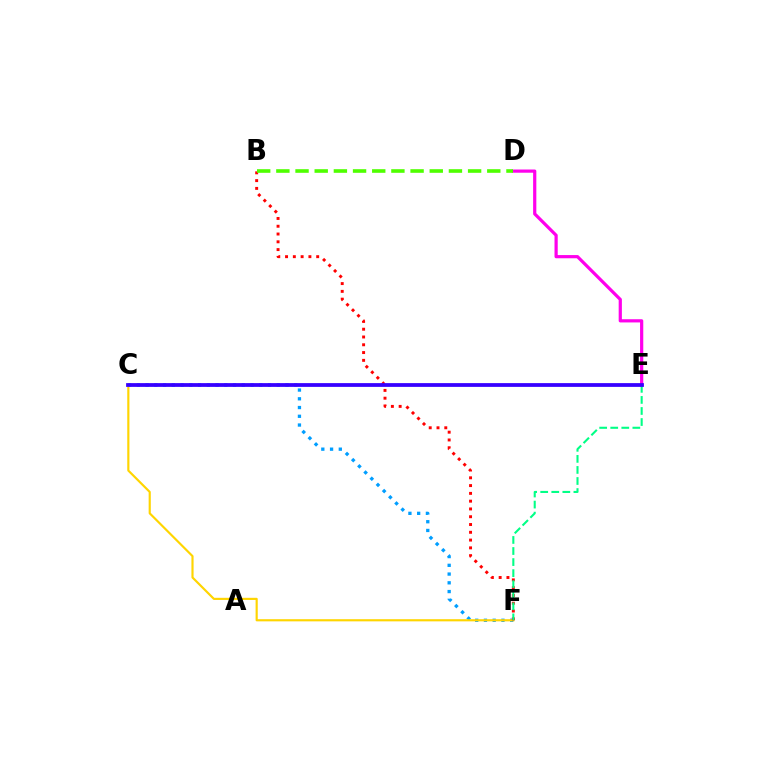{('C', 'F'): [{'color': '#009eff', 'line_style': 'dotted', 'thickness': 2.38}, {'color': '#ffd500', 'line_style': 'solid', 'thickness': 1.55}], ('B', 'F'): [{'color': '#ff0000', 'line_style': 'dotted', 'thickness': 2.11}], ('D', 'E'): [{'color': '#ff00ed', 'line_style': 'solid', 'thickness': 2.31}], ('B', 'D'): [{'color': '#4fff00', 'line_style': 'dashed', 'thickness': 2.6}], ('E', 'F'): [{'color': '#00ff86', 'line_style': 'dashed', 'thickness': 1.5}], ('C', 'E'): [{'color': '#3700ff', 'line_style': 'solid', 'thickness': 2.71}]}